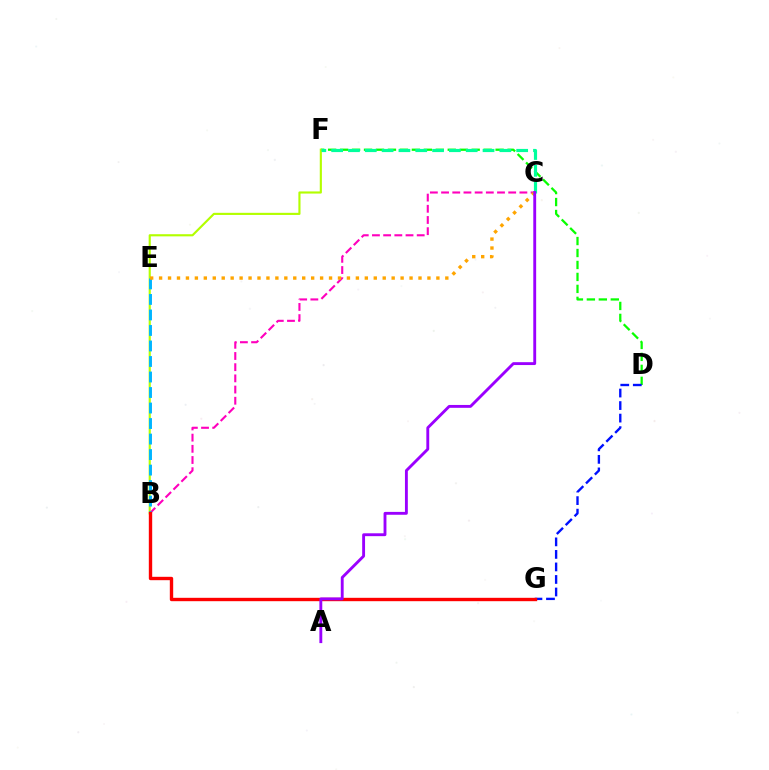{('D', 'F'): [{'color': '#08ff00', 'line_style': 'dashed', 'thickness': 1.63}], ('B', 'F'): [{'color': '#b3ff00', 'line_style': 'solid', 'thickness': 1.54}], ('C', 'F'): [{'color': '#00ff9d', 'line_style': 'dashed', 'thickness': 2.29}], ('B', 'C'): [{'color': '#ff00bd', 'line_style': 'dashed', 'thickness': 1.52}], ('B', 'E'): [{'color': '#00b5ff', 'line_style': 'dashed', 'thickness': 2.11}], ('D', 'G'): [{'color': '#0010ff', 'line_style': 'dashed', 'thickness': 1.7}], ('C', 'E'): [{'color': '#ffa500', 'line_style': 'dotted', 'thickness': 2.43}], ('B', 'G'): [{'color': '#ff0000', 'line_style': 'solid', 'thickness': 2.43}], ('A', 'C'): [{'color': '#9b00ff', 'line_style': 'solid', 'thickness': 2.07}]}